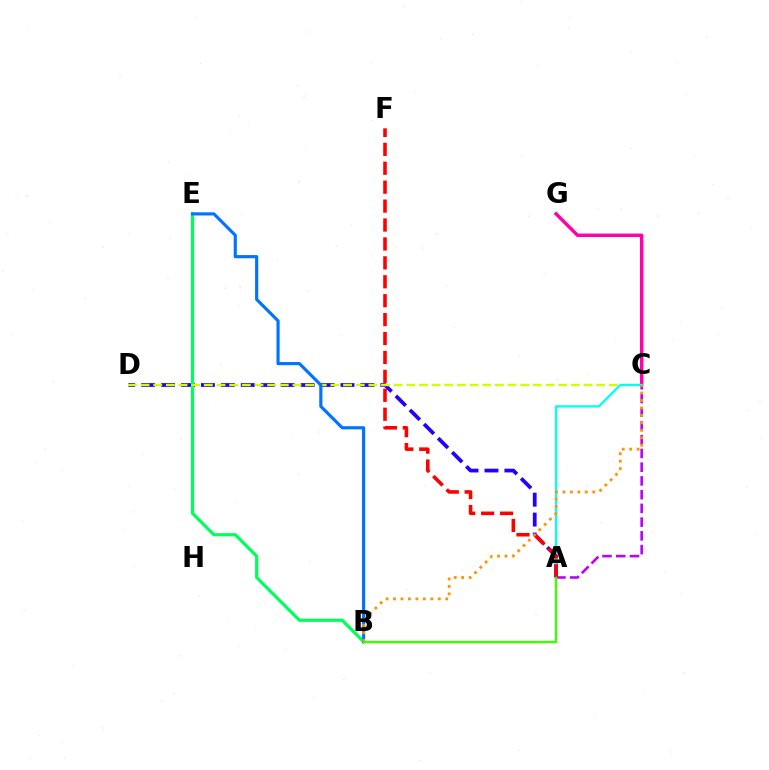{('A', 'D'): [{'color': '#2500ff', 'line_style': 'dashed', 'thickness': 2.71}], ('B', 'E'): [{'color': '#00ff5c', 'line_style': 'solid', 'thickness': 2.3}, {'color': '#0074ff', 'line_style': 'solid', 'thickness': 2.27}], ('C', 'D'): [{'color': '#d1ff00', 'line_style': 'dashed', 'thickness': 1.72}], ('C', 'G'): [{'color': '#ff00ac', 'line_style': 'solid', 'thickness': 2.48}], ('A', 'C'): [{'color': '#b900ff', 'line_style': 'dashed', 'thickness': 1.87}, {'color': '#00fff6', 'line_style': 'solid', 'thickness': 1.65}], ('A', 'F'): [{'color': '#ff0000', 'line_style': 'dashed', 'thickness': 2.57}], ('B', 'C'): [{'color': '#ff9400', 'line_style': 'dotted', 'thickness': 2.03}], ('A', 'B'): [{'color': '#3dff00', 'line_style': 'solid', 'thickness': 1.69}]}